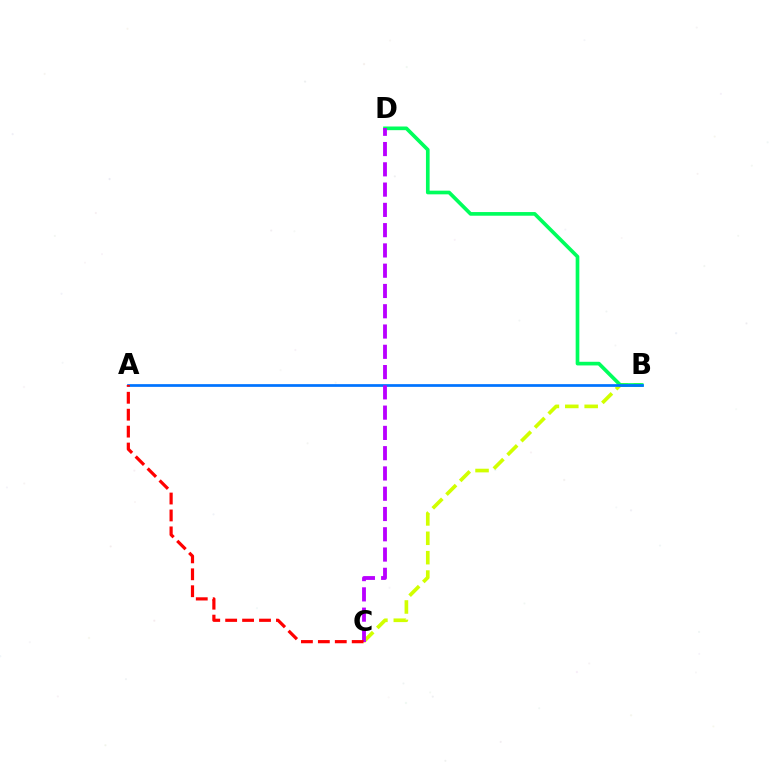{('B', 'C'): [{'color': '#d1ff00', 'line_style': 'dashed', 'thickness': 2.63}], ('B', 'D'): [{'color': '#00ff5c', 'line_style': 'solid', 'thickness': 2.64}], ('A', 'B'): [{'color': '#0074ff', 'line_style': 'solid', 'thickness': 1.96}], ('C', 'D'): [{'color': '#b900ff', 'line_style': 'dashed', 'thickness': 2.75}], ('A', 'C'): [{'color': '#ff0000', 'line_style': 'dashed', 'thickness': 2.3}]}